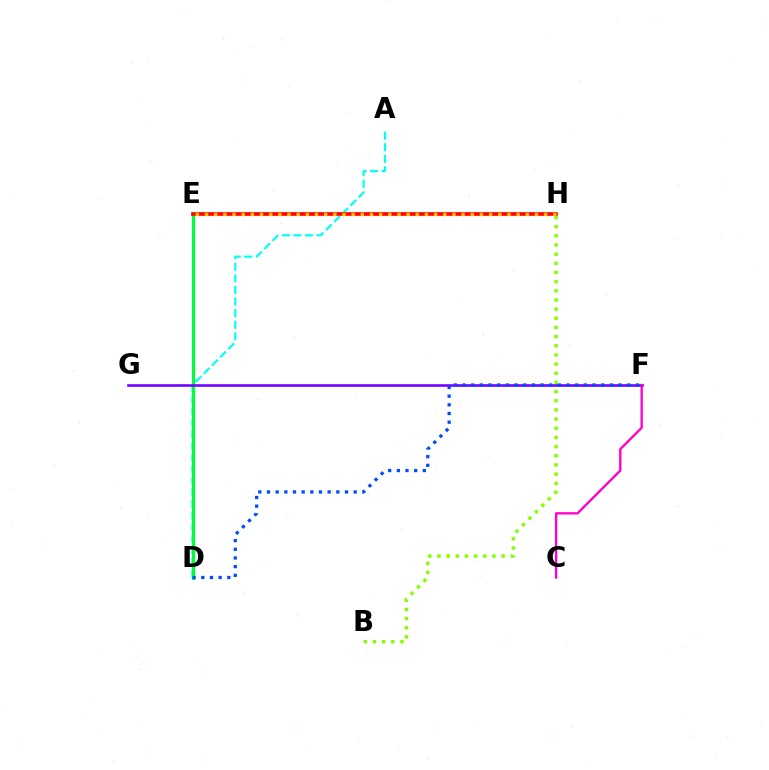{('A', 'D'): [{'color': '#00fff6', 'line_style': 'dashed', 'thickness': 1.57}], ('D', 'E'): [{'color': '#00ff39', 'line_style': 'solid', 'thickness': 2.29}], ('B', 'H'): [{'color': '#84ff00', 'line_style': 'dotted', 'thickness': 2.49}], ('F', 'G'): [{'color': '#7200ff', 'line_style': 'solid', 'thickness': 1.88}], ('C', 'F'): [{'color': '#ff00cf', 'line_style': 'solid', 'thickness': 1.69}], ('E', 'H'): [{'color': '#ff0000', 'line_style': 'solid', 'thickness': 2.62}, {'color': '#ffbd00', 'line_style': 'dotted', 'thickness': 2.49}], ('D', 'F'): [{'color': '#004bff', 'line_style': 'dotted', 'thickness': 2.36}]}